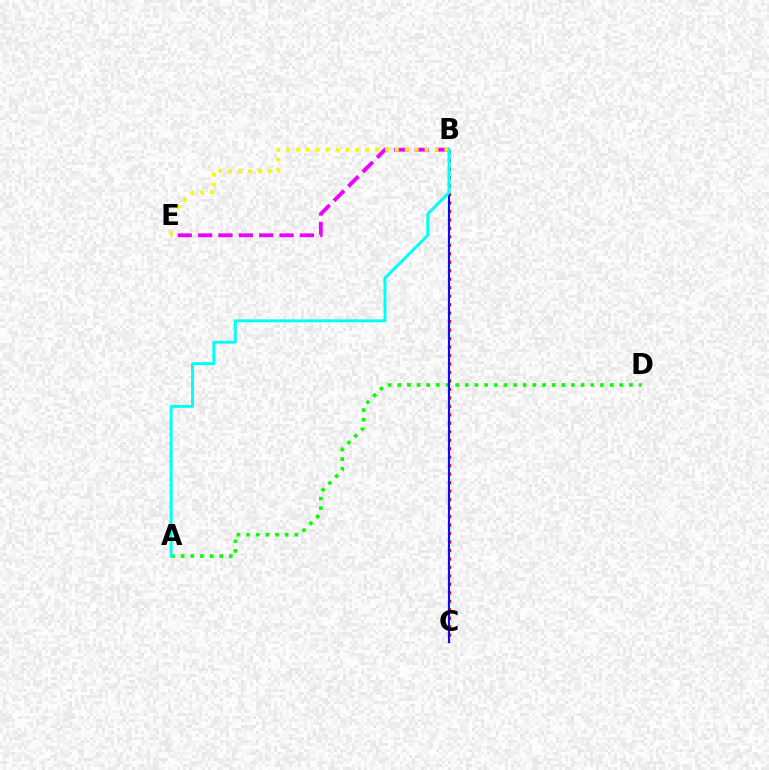{('B', 'C'): [{'color': '#ff0000', 'line_style': 'dotted', 'thickness': 2.3}, {'color': '#0010ff', 'line_style': 'solid', 'thickness': 1.54}], ('A', 'D'): [{'color': '#08ff00', 'line_style': 'dotted', 'thickness': 2.62}], ('B', 'E'): [{'color': '#ee00ff', 'line_style': 'dashed', 'thickness': 2.76}, {'color': '#fcf500', 'line_style': 'dotted', 'thickness': 2.69}], ('A', 'B'): [{'color': '#00fff6', 'line_style': 'solid', 'thickness': 2.11}]}